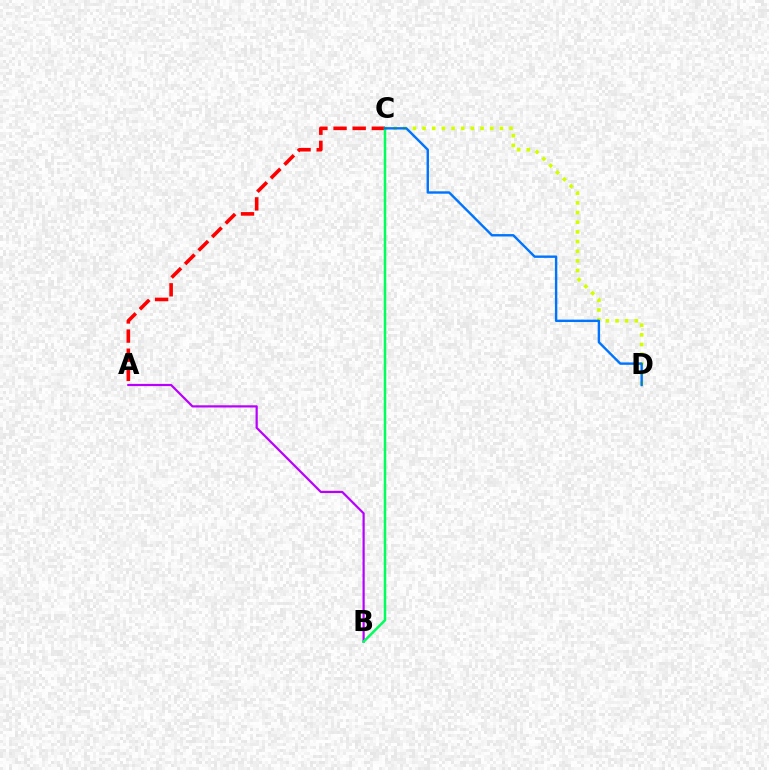{('A', 'B'): [{'color': '#b900ff', 'line_style': 'solid', 'thickness': 1.59}], ('C', 'D'): [{'color': '#d1ff00', 'line_style': 'dotted', 'thickness': 2.63}, {'color': '#0074ff', 'line_style': 'solid', 'thickness': 1.73}], ('A', 'C'): [{'color': '#ff0000', 'line_style': 'dashed', 'thickness': 2.6}], ('B', 'C'): [{'color': '#00ff5c', 'line_style': 'solid', 'thickness': 1.8}]}